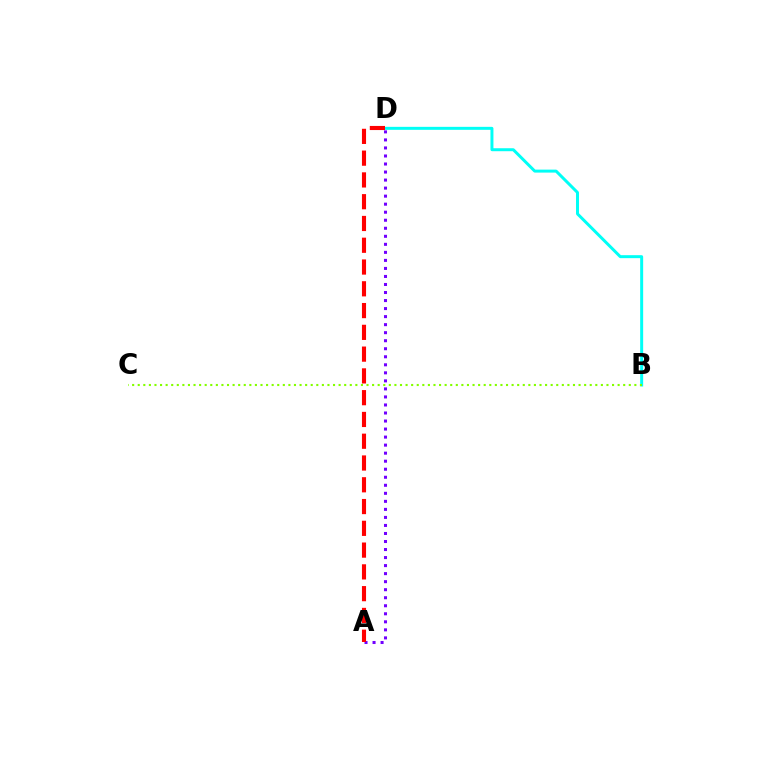{('B', 'D'): [{'color': '#00fff6', 'line_style': 'solid', 'thickness': 2.14}], ('B', 'C'): [{'color': '#84ff00', 'line_style': 'dotted', 'thickness': 1.52}], ('A', 'D'): [{'color': '#7200ff', 'line_style': 'dotted', 'thickness': 2.18}, {'color': '#ff0000', 'line_style': 'dashed', 'thickness': 2.96}]}